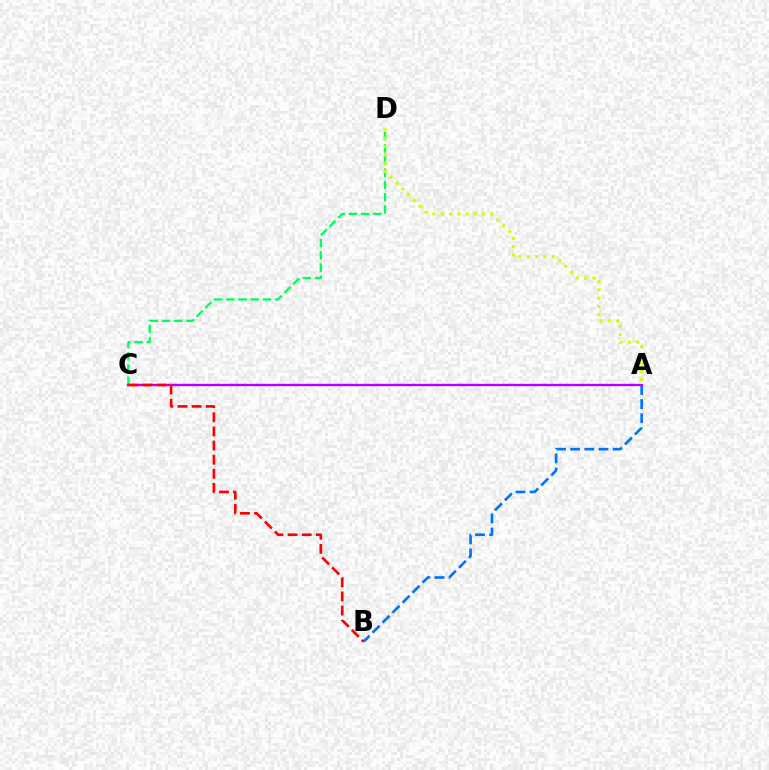{('C', 'D'): [{'color': '#00ff5c', 'line_style': 'dashed', 'thickness': 1.66}], ('A', 'B'): [{'color': '#0074ff', 'line_style': 'dashed', 'thickness': 1.92}], ('A', 'C'): [{'color': '#b900ff', 'line_style': 'solid', 'thickness': 1.69}], ('A', 'D'): [{'color': '#d1ff00', 'line_style': 'dotted', 'thickness': 2.25}], ('B', 'C'): [{'color': '#ff0000', 'line_style': 'dashed', 'thickness': 1.92}]}